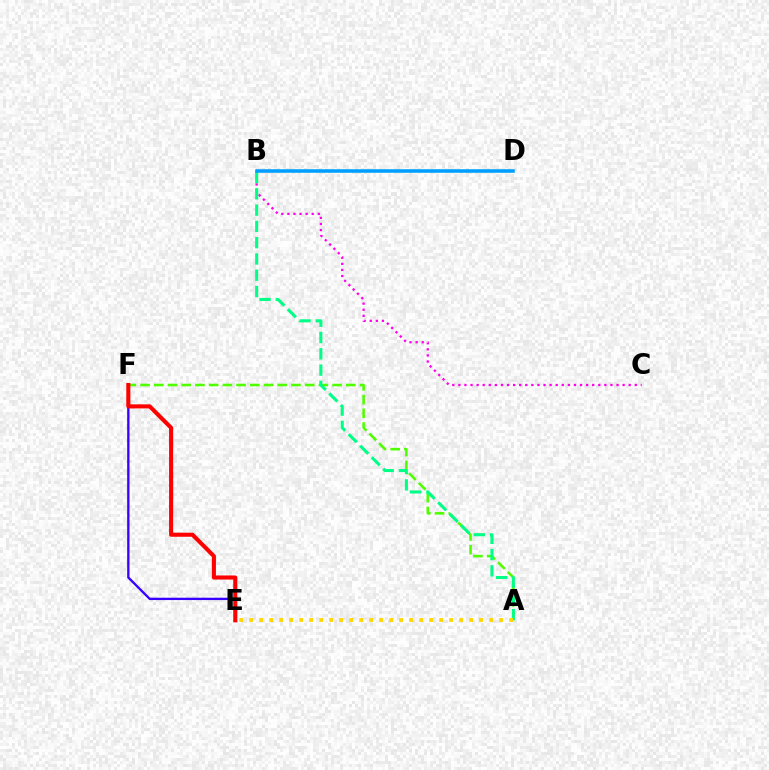{('A', 'F'): [{'color': '#4fff00', 'line_style': 'dashed', 'thickness': 1.86}], ('E', 'F'): [{'color': '#3700ff', 'line_style': 'solid', 'thickness': 1.68}, {'color': '#ff0000', 'line_style': 'solid', 'thickness': 2.94}], ('B', 'C'): [{'color': '#ff00ed', 'line_style': 'dotted', 'thickness': 1.65}], ('A', 'B'): [{'color': '#00ff86', 'line_style': 'dashed', 'thickness': 2.21}], ('B', 'D'): [{'color': '#009eff', 'line_style': 'solid', 'thickness': 2.55}], ('A', 'E'): [{'color': '#ffd500', 'line_style': 'dotted', 'thickness': 2.72}]}